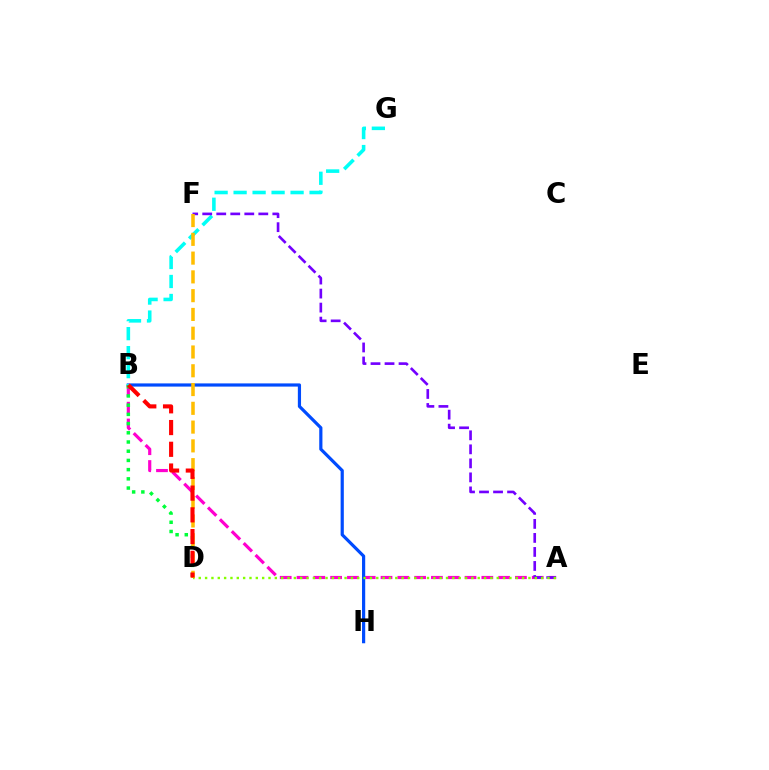{('A', 'B'): [{'color': '#ff00cf', 'line_style': 'dashed', 'thickness': 2.28}], ('B', 'H'): [{'color': '#004bff', 'line_style': 'solid', 'thickness': 2.3}], ('B', 'G'): [{'color': '#00fff6', 'line_style': 'dashed', 'thickness': 2.58}], ('B', 'D'): [{'color': '#00ff39', 'line_style': 'dotted', 'thickness': 2.5}, {'color': '#ff0000', 'line_style': 'dashed', 'thickness': 2.95}], ('A', 'F'): [{'color': '#7200ff', 'line_style': 'dashed', 'thickness': 1.9}], ('A', 'D'): [{'color': '#84ff00', 'line_style': 'dotted', 'thickness': 1.72}], ('D', 'F'): [{'color': '#ffbd00', 'line_style': 'dashed', 'thickness': 2.55}]}